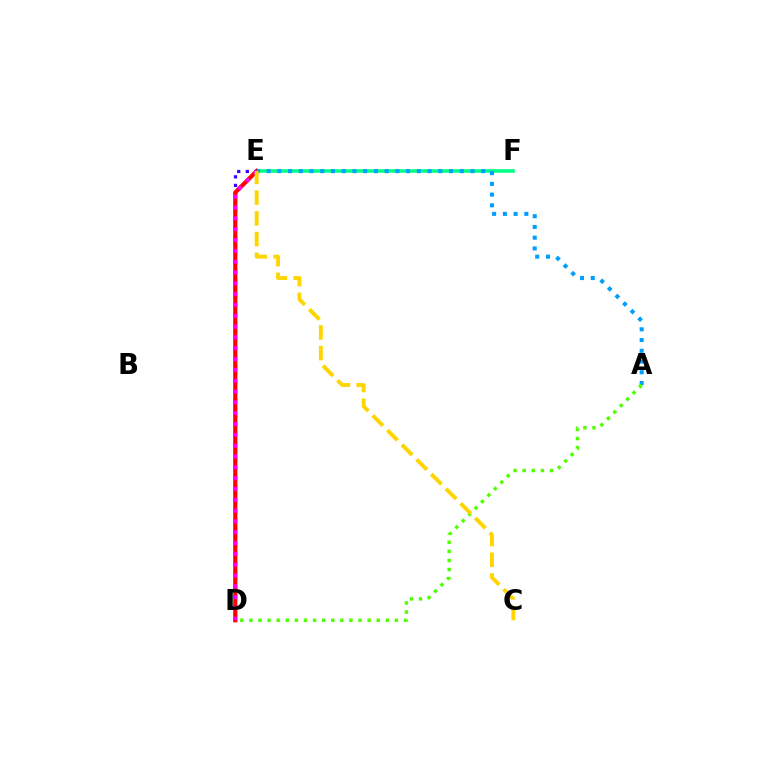{('D', 'E'): [{'color': '#3700ff', 'line_style': 'dotted', 'thickness': 2.33}, {'color': '#ff0000', 'line_style': 'solid', 'thickness': 2.99}, {'color': '#ff00ed', 'line_style': 'dotted', 'thickness': 2.94}], ('E', 'F'): [{'color': '#00ff86', 'line_style': 'solid', 'thickness': 2.55}], ('A', 'E'): [{'color': '#009eff', 'line_style': 'dotted', 'thickness': 2.92}], ('A', 'D'): [{'color': '#4fff00', 'line_style': 'dotted', 'thickness': 2.47}], ('C', 'E'): [{'color': '#ffd500', 'line_style': 'dashed', 'thickness': 2.81}]}